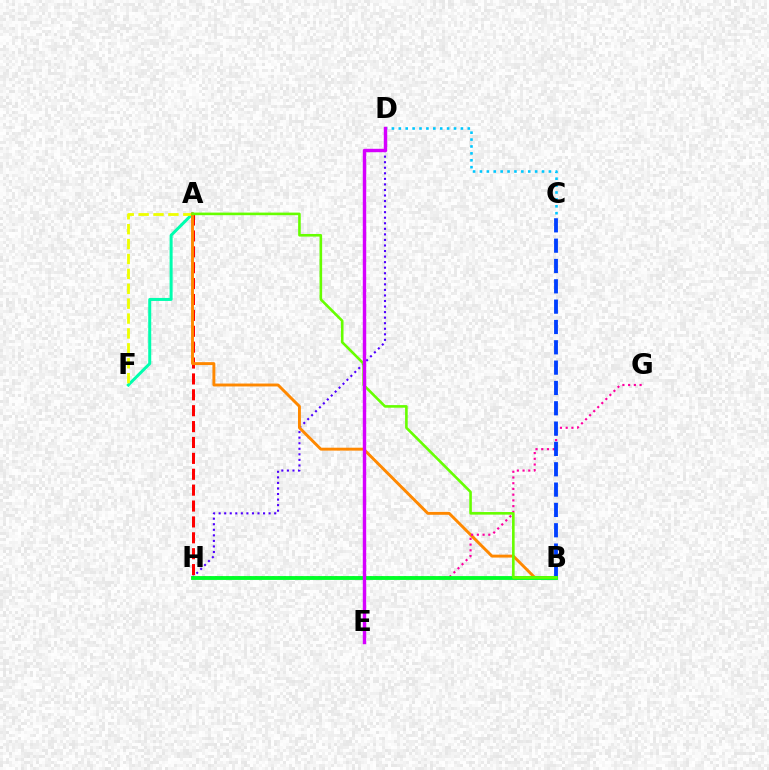{('A', 'F'): [{'color': '#00ffaf', 'line_style': 'solid', 'thickness': 2.17}, {'color': '#eeff00', 'line_style': 'dashed', 'thickness': 2.02}], ('A', 'H'): [{'color': '#ff0000', 'line_style': 'dashed', 'thickness': 2.16}], ('D', 'H'): [{'color': '#4f00ff', 'line_style': 'dotted', 'thickness': 1.51}], ('A', 'B'): [{'color': '#ff8800', 'line_style': 'solid', 'thickness': 2.1}, {'color': '#66ff00', 'line_style': 'solid', 'thickness': 1.88}], ('G', 'H'): [{'color': '#ff00a0', 'line_style': 'dotted', 'thickness': 1.56}], ('B', 'C'): [{'color': '#003fff', 'line_style': 'dashed', 'thickness': 2.76}], ('B', 'H'): [{'color': '#00ff27', 'line_style': 'solid', 'thickness': 2.77}], ('C', 'D'): [{'color': '#00c7ff', 'line_style': 'dotted', 'thickness': 1.87}], ('D', 'E'): [{'color': '#d600ff', 'line_style': 'solid', 'thickness': 2.45}]}